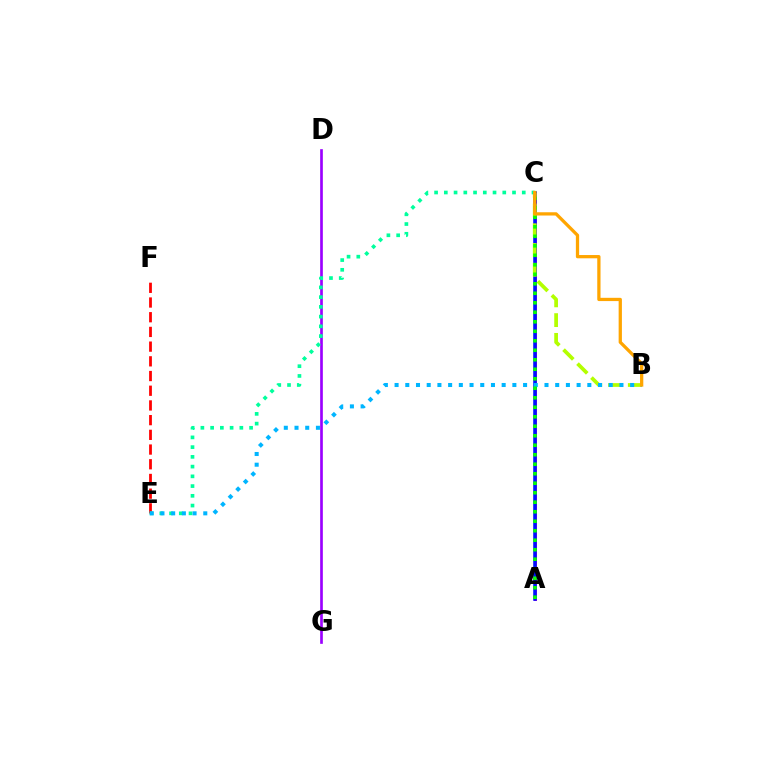{('E', 'F'): [{'color': '#ff0000', 'line_style': 'dashed', 'thickness': 2.0}], ('A', 'C'): [{'color': '#ff00bd', 'line_style': 'solid', 'thickness': 2.14}, {'color': '#0010ff', 'line_style': 'solid', 'thickness': 2.57}, {'color': '#08ff00', 'line_style': 'dotted', 'thickness': 2.58}], ('D', 'G'): [{'color': '#9b00ff', 'line_style': 'solid', 'thickness': 1.92}], ('B', 'C'): [{'color': '#b3ff00', 'line_style': 'dashed', 'thickness': 2.68}, {'color': '#ffa500', 'line_style': 'solid', 'thickness': 2.35}], ('C', 'E'): [{'color': '#00ff9d', 'line_style': 'dotted', 'thickness': 2.65}], ('B', 'E'): [{'color': '#00b5ff', 'line_style': 'dotted', 'thickness': 2.91}]}